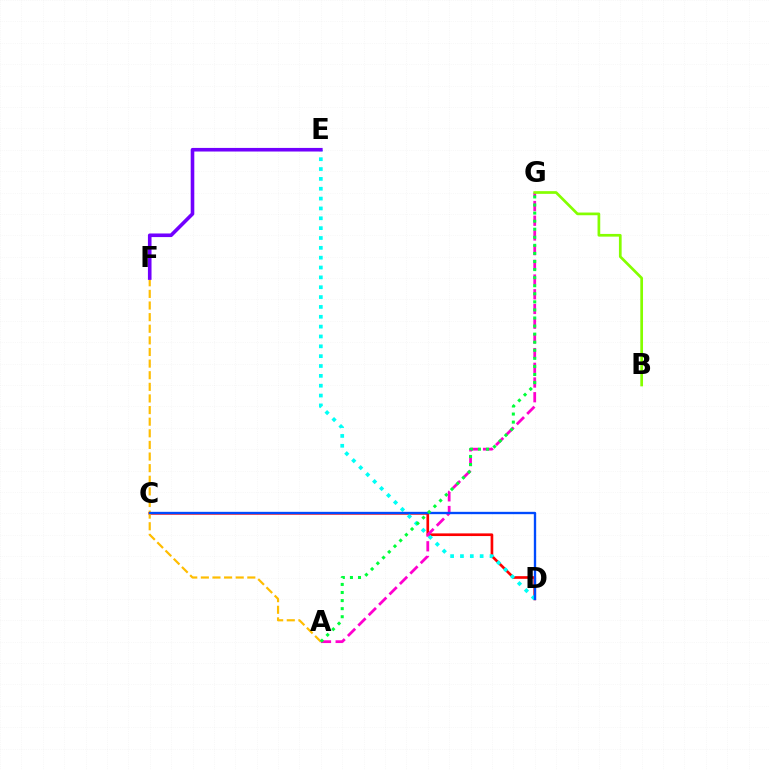{('C', 'D'): [{'color': '#ff0000', 'line_style': 'solid', 'thickness': 1.92}, {'color': '#004bff', 'line_style': 'solid', 'thickness': 1.69}], ('A', 'F'): [{'color': '#ffbd00', 'line_style': 'dashed', 'thickness': 1.58}], ('A', 'G'): [{'color': '#ff00cf', 'line_style': 'dashed', 'thickness': 2.0}, {'color': '#00ff39', 'line_style': 'dotted', 'thickness': 2.19}], ('D', 'E'): [{'color': '#00fff6', 'line_style': 'dotted', 'thickness': 2.68}], ('B', 'G'): [{'color': '#84ff00', 'line_style': 'solid', 'thickness': 1.95}], ('E', 'F'): [{'color': '#7200ff', 'line_style': 'solid', 'thickness': 2.59}]}